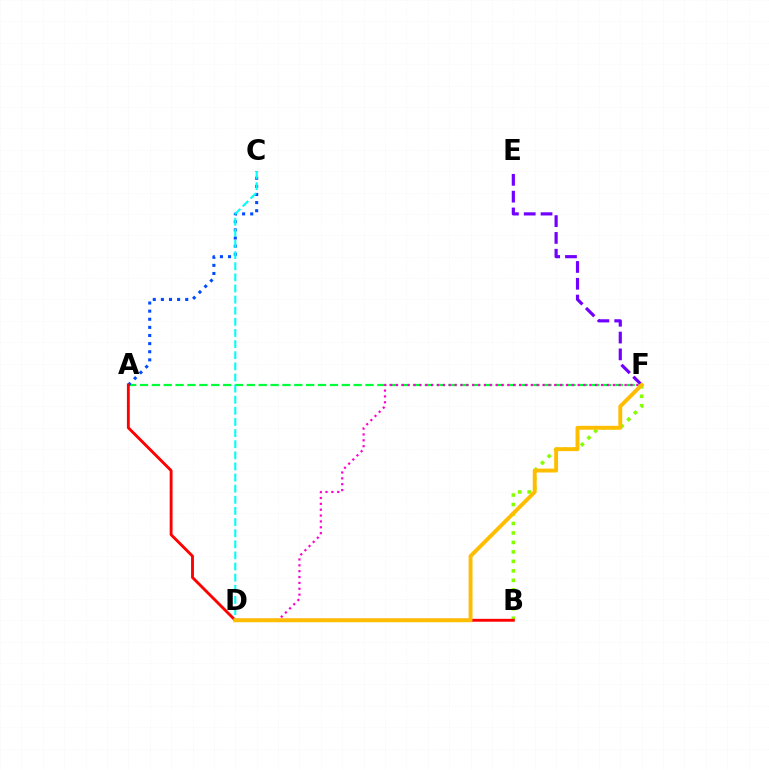{('E', 'F'): [{'color': '#7200ff', 'line_style': 'dashed', 'thickness': 2.28}], ('B', 'F'): [{'color': '#84ff00', 'line_style': 'dotted', 'thickness': 2.57}], ('A', 'F'): [{'color': '#00ff39', 'line_style': 'dashed', 'thickness': 1.61}], ('A', 'C'): [{'color': '#004bff', 'line_style': 'dotted', 'thickness': 2.21}], ('A', 'B'): [{'color': '#ff0000', 'line_style': 'solid', 'thickness': 2.07}], ('C', 'D'): [{'color': '#00fff6', 'line_style': 'dashed', 'thickness': 1.51}], ('D', 'F'): [{'color': '#ff00cf', 'line_style': 'dotted', 'thickness': 1.59}, {'color': '#ffbd00', 'line_style': 'solid', 'thickness': 2.82}]}